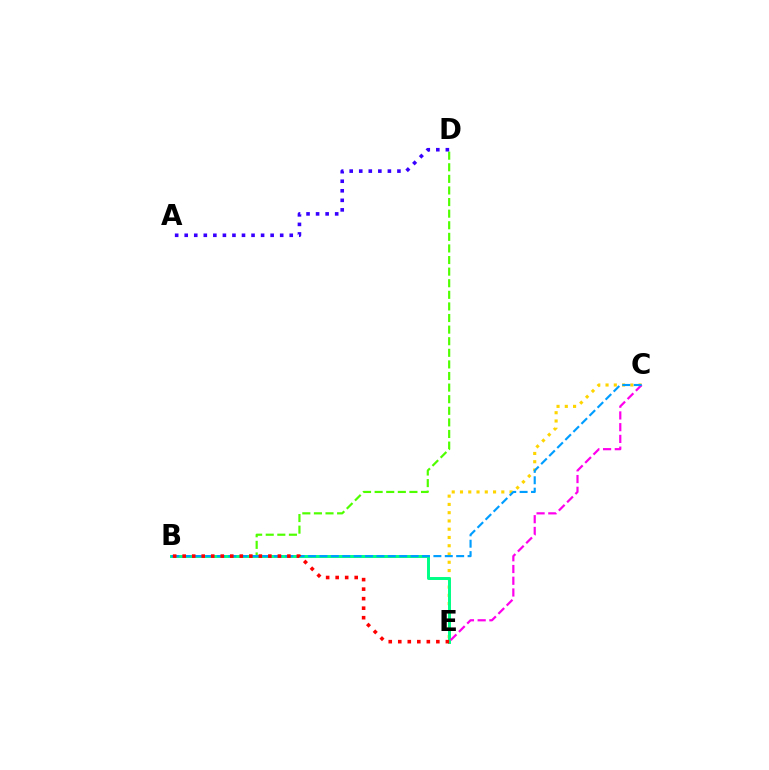{('C', 'E'): [{'color': '#ffd500', 'line_style': 'dotted', 'thickness': 2.25}, {'color': '#ff00ed', 'line_style': 'dashed', 'thickness': 1.59}], ('B', 'D'): [{'color': '#4fff00', 'line_style': 'dashed', 'thickness': 1.58}], ('B', 'E'): [{'color': '#00ff86', 'line_style': 'solid', 'thickness': 2.13}, {'color': '#ff0000', 'line_style': 'dotted', 'thickness': 2.59}], ('B', 'C'): [{'color': '#009eff', 'line_style': 'dashed', 'thickness': 1.55}], ('A', 'D'): [{'color': '#3700ff', 'line_style': 'dotted', 'thickness': 2.59}]}